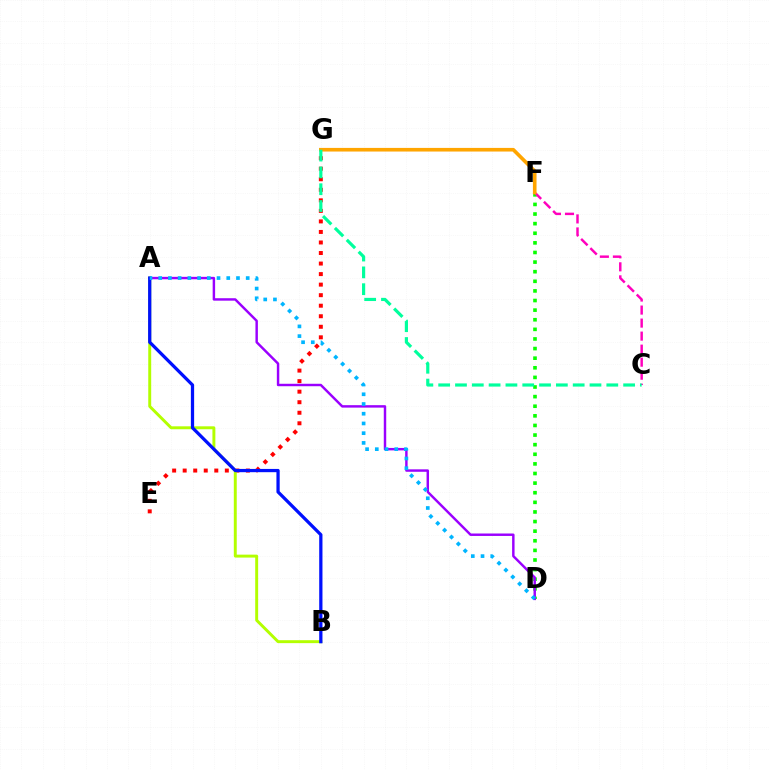{('D', 'F'): [{'color': '#08ff00', 'line_style': 'dotted', 'thickness': 2.61}], ('E', 'G'): [{'color': '#ff0000', 'line_style': 'dotted', 'thickness': 2.86}], ('C', 'F'): [{'color': '#ff00bd', 'line_style': 'dashed', 'thickness': 1.77}], ('F', 'G'): [{'color': '#ffa500', 'line_style': 'solid', 'thickness': 2.61}], ('A', 'B'): [{'color': '#b3ff00', 'line_style': 'solid', 'thickness': 2.12}, {'color': '#0010ff', 'line_style': 'solid', 'thickness': 2.34}], ('A', 'D'): [{'color': '#9b00ff', 'line_style': 'solid', 'thickness': 1.76}, {'color': '#00b5ff', 'line_style': 'dotted', 'thickness': 2.64}], ('C', 'G'): [{'color': '#00ff9d', 'line_style': 'dashed', 'thickness': 2.28}]}